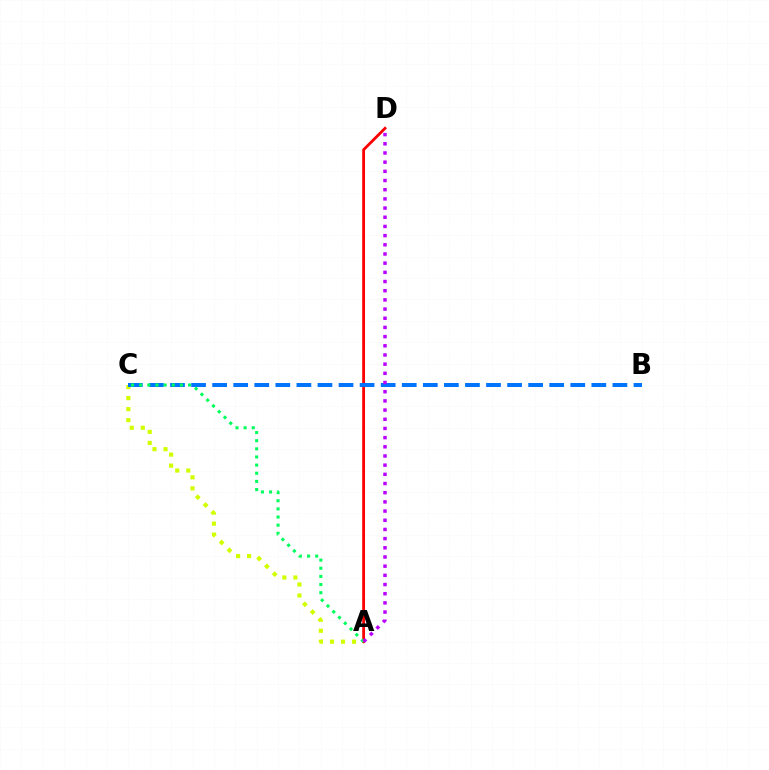{('A', 'C'): [{'color': '#d1ff00', 'line_style': 'dotted', 'thickness': 3.0}, {'color': '#00ff5c', 'line_style': 'dotted', 'thickness': 2.21}], ('A', 'D'): [{'color': '#ff0000', 'line_style': 'solid', 'thickness': 2.02}, {'color': '#b900ff', 'line_style': 'dotted', 'thickness': 2.49}], ('B', 'C'): [{'color': '#0074ff', 'line_style': 'dashed', 'thickness': 2.86}]}